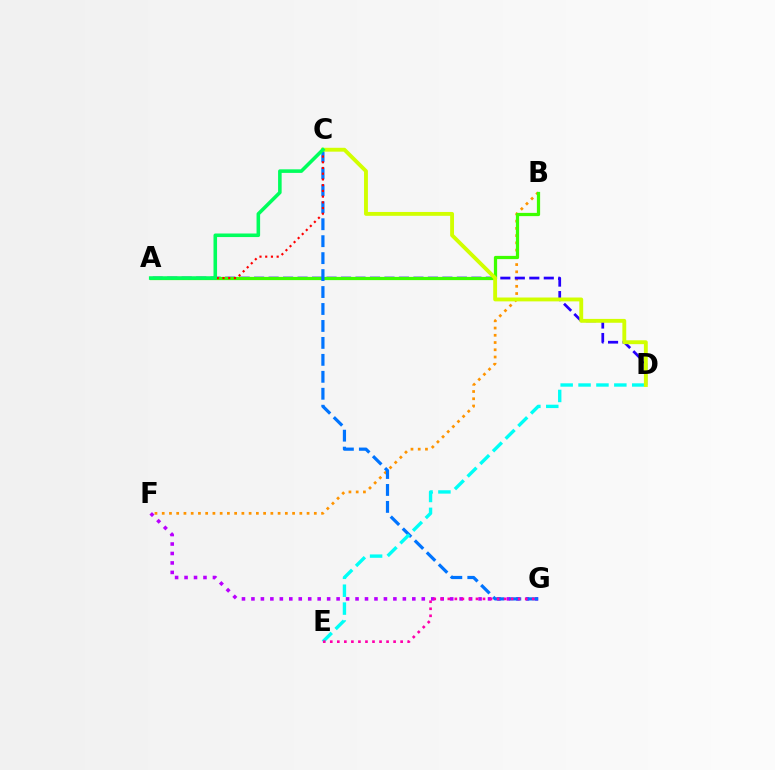{('B', 'F'): [{'color': '#ff9400', 'line_style': 'dotted', 'thickness': 1.97}], ('F', 'G'): [{'color': '#b900ff', 'line_style': 'dotted', 'thickness': 2.57}], ('A', 'D'): [{'color': '#2500ff', 'line_style': 'dashed', 'thickness': 1.97}], ('A', 'B'): [{'color': '#3dff00', 'line_style': 'solid', 'thickness': 2.33}], ('C', 'G'): [{'color': '#0074ff', 'line_style': 'dashed', 'thickness': 2.3}], ('A', 'C'): [{'color': '#ff0000', 'line_style': 'dotted', 'thickness': 1.56}, {'color': '#00ff5c', 'line_style': 'solid', 'thickness': 2.57}], ('D', 'E'): [{'color': '#00fff6', 'line_style': 'dashed', 'thickness': 2.43}], ('C', 'D'): [{'color': '#d1ff00', 'line_style': 'solid', 'thickness': 2.78}], ('E', 'G'): [{'color': '#ff00ac', 'line_style': 'dotted', 'thickness': 1.91}]}